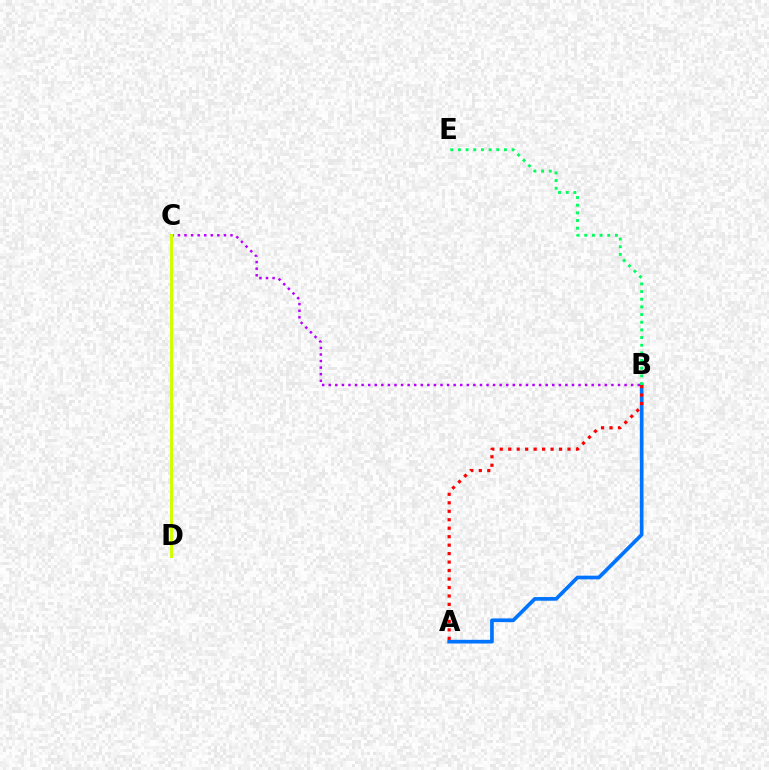{('A', 'B'): [{'color': '#0074ff', 'line_style': 'solid', 'thickness': 2.65}, {'color': '#ff0000', 'line_style': 'dotted', 'thickness': 2.3}], ('B', 'C'): [{'color': '#b900ff', 'line_style': 'dotted', 'thickness': 1.79}], ('C', 'D'): [{'color': '#d1ff00', 'line_style': 'solid', 'thickness': 2.17}], ('B', 'E'): [{'color': '#00ff5c', 'line_style': 'dotted', 'thickness': 2.08}]}